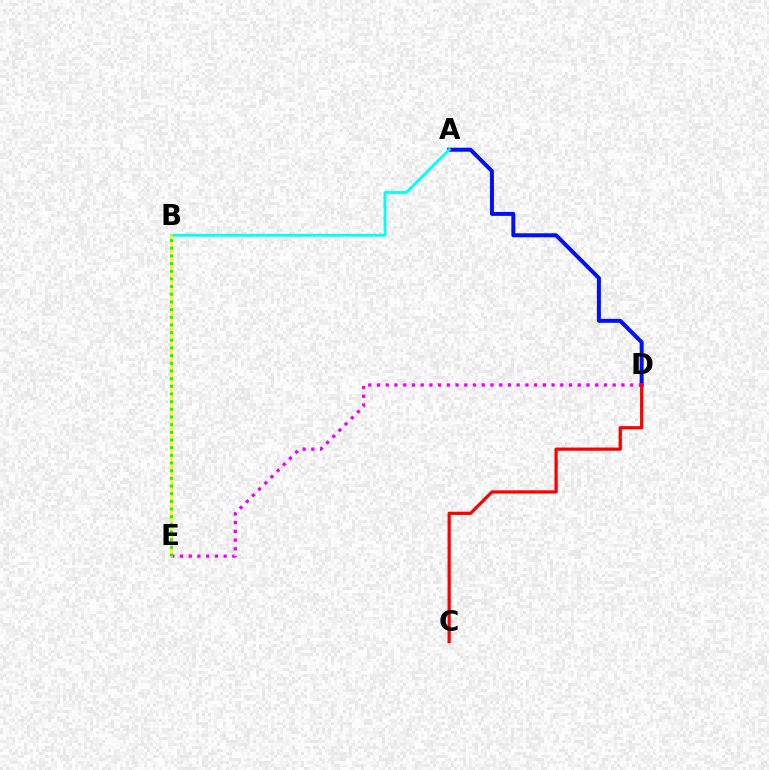{('A', 'D'): [{'color': '#0010ff', 'line_style': 'solid', 'thickness': 2.87}], ('D', 'E'): [{'color': '#ee00ff', 'line_style': 'dotted', 'thickness': 2.37}], ('A', 'B'): [{'color': '#00fff6', 'line_style': 'solid', 'thickness': 2.04}], ('B', 'E'): [{'color': '#fcf500', 'line_style': 'solid', 'thickness': 1.87}, {'color': '#08ff00', 'line_style': 'dotted', 'thickness': 2.08}], ('C', 'D'): [{'color': '#ff0000', 'line_style': 'solid', 'thickness': 2.33}]}